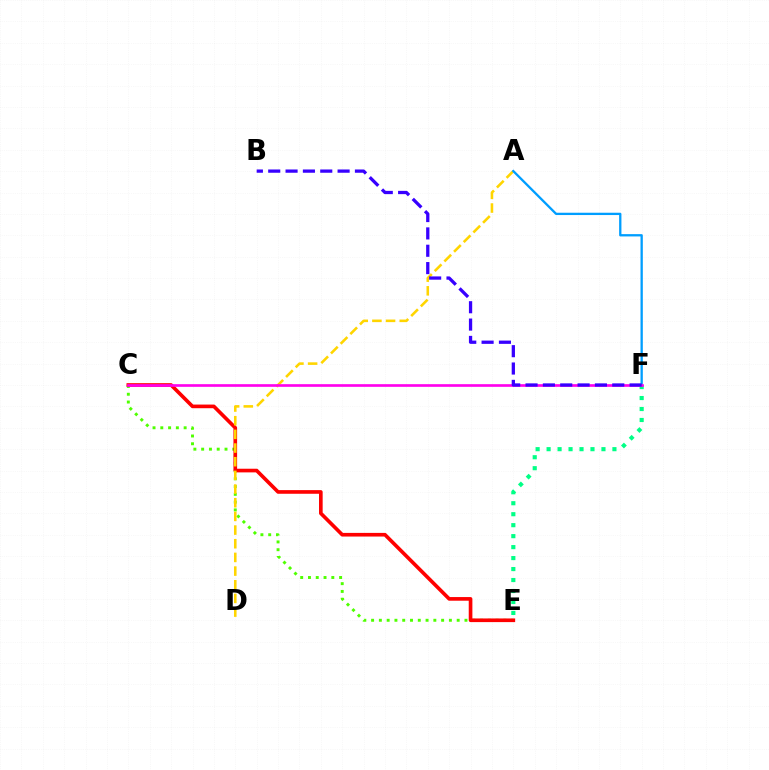{('C', 'E'): [{'color': '#4fff00', 'line_style': 'dotted', 'thickness': 2.11}, {'color': '#ff0000', 'line_style': 'solid', 'thickness': 2.63}], ('A', 'D'): [{'color': '#ffd500', 'line_style': 'dashed', 'thickness': 1.86}], ('A', 'F'): [{'color': '#009eff', 'line_style': 'solid', 'thickness': 1.66}], ('E', 'F'): [{'color': '#00ff86', 'line_style': 'dotted', 'thickness': 2.98}], ('C', 'F'): [{'color': '#ff00ed', 'line_style': 'solid', 'thickness': 1.92}], ('B', 'F'): [{'color': '#3700ff', 'line_style': 'dashed', 'thickness': 2.36}]}